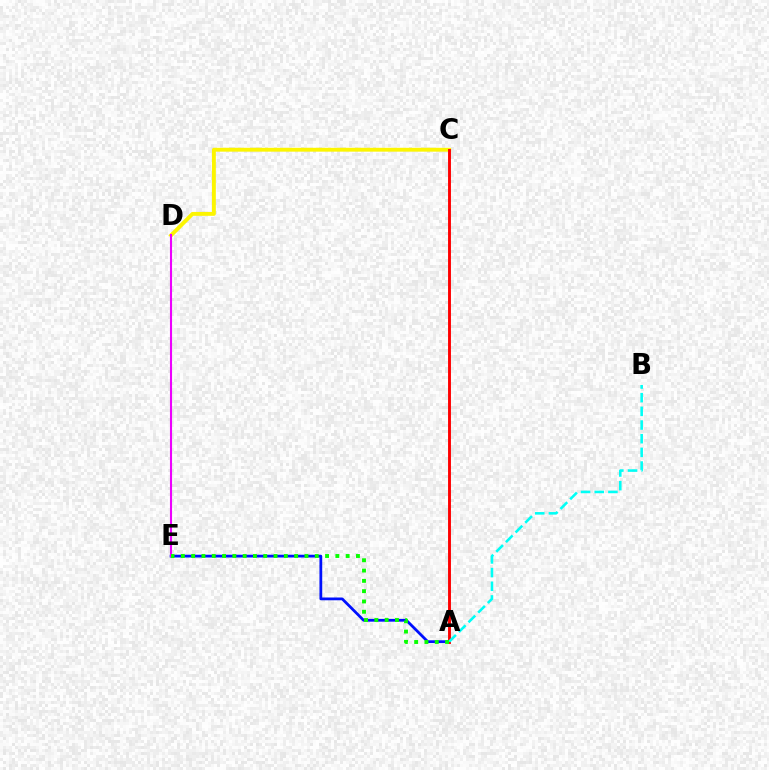{('C', 'D'): [{'color': '#fcf500', 'line_style': 'solid', 'thickness': 2.79}], ('A', 'E'): [{'color': '#0010ff', 'line_style': 'solid', 'thickness': 2.0}, {'color': '#08ff00', 'line_style': 'dotted', 'thickness': 2.8}], ('A', 'C'): [{'color': '#ff0000', 'line_style': 'solid', 'thickness': 2.09}], ('A', 'B'): [{'color': '#00fff6', 'line_style': 'dashed', 'thickness': 1.86}], ('D', 'E'): [{'color': '#ee00ff', 'line_style': 'solid', 'thickness': 1.51}]}